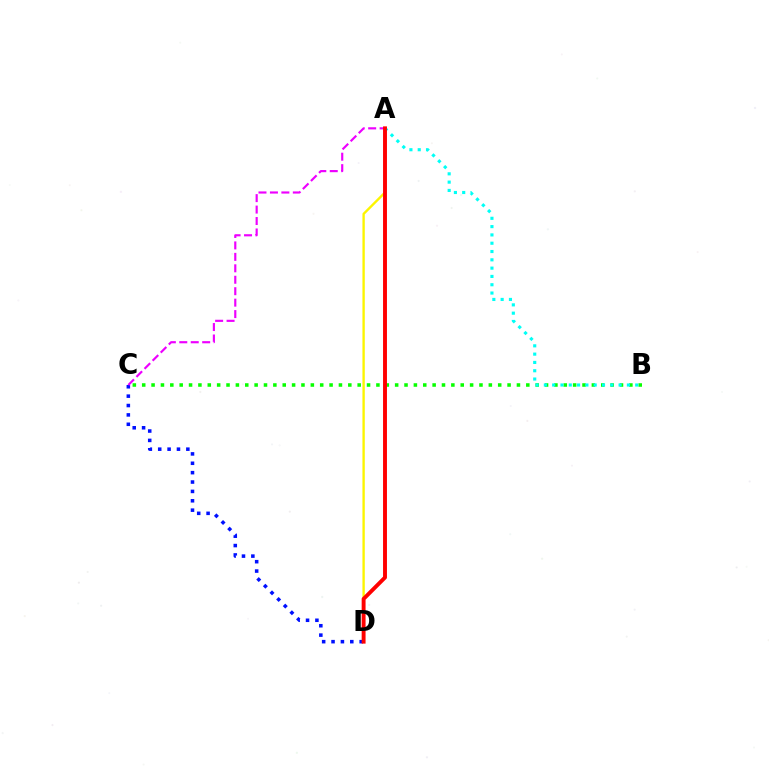{('A', 'D'): [{'color': '#fcf500', 'line_style': 'solid', 'thickness': 1.7}, {'color': '#ff0000', 'line_style': 'solid', 'thickness': 2.81}], ('B', 'C'): [{'color': '#08ff00', 'line_style': 'dotted', 'thickness': 2.55}], ('A', 'B'): [{'color': '#00fff6', 'line_style': 'dotted', 'thickness': 2.26}], ('C', 'D'): [{'color': '#0010ff', 'line_style': 'dotted', 'thickness': 2.55}], ('A', 'C'): [{'color': '#ee00ff', 'line_style': 'dashed', 'thickness': 1.55}]}